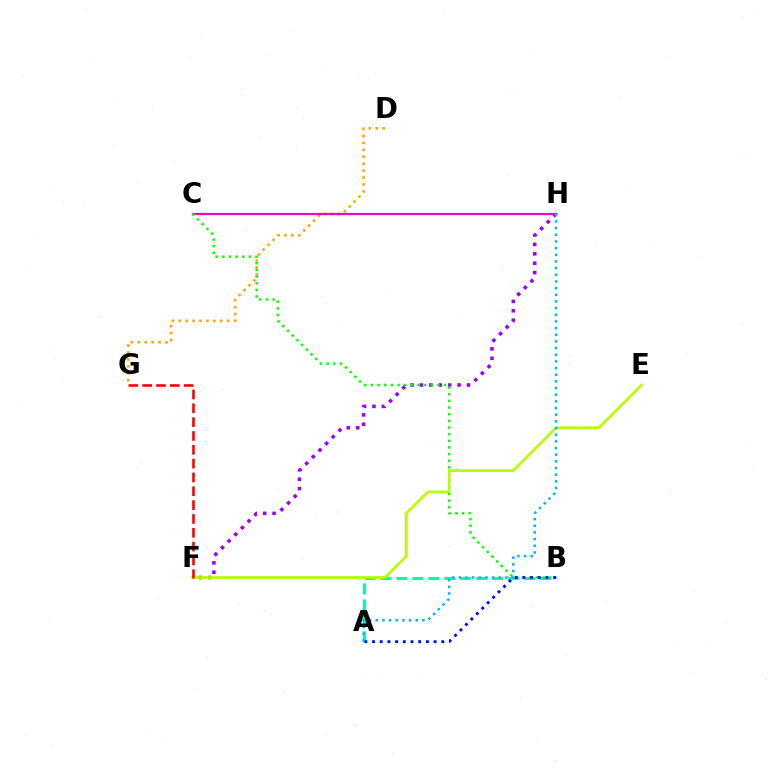{('F', 'H'): [{'color': '#9b00ff', 'line_style': 'dotted', 'thickness': 2.55}], ('A', 'B'): [{'color': '#00ff9d', 'line_style': 'dashed', 'thickness': 2.17}, {'color': '#0010ff', 'line_style': 'dotted', 'thickness': 2.09}], ('D', 'G'): [{'color': '#ffa500', 'line_style': 'dotted', 'thickness': 1.88}], ('C', 'H'): [{'color': '#ff00bd', 'line_style': 'solid', 'thickness': 1.6}], ('B', 'C'): [{'color': '#08ff00', 'line_style': 'dotted', 'thickness': 1.81}], ('E', 'F'): [{'color': '#b3ff00', 'line_style': 'solid', 'thickness': 1.94}], ('F', 'G'): [{'color': '#ff0000', 'line_style': 'dashed', 'thickness': 1.88}], ('A', 'H'): [{'color': '#00b5ff', 'line_style': 'dotted', 'thickness': 1.81}]}